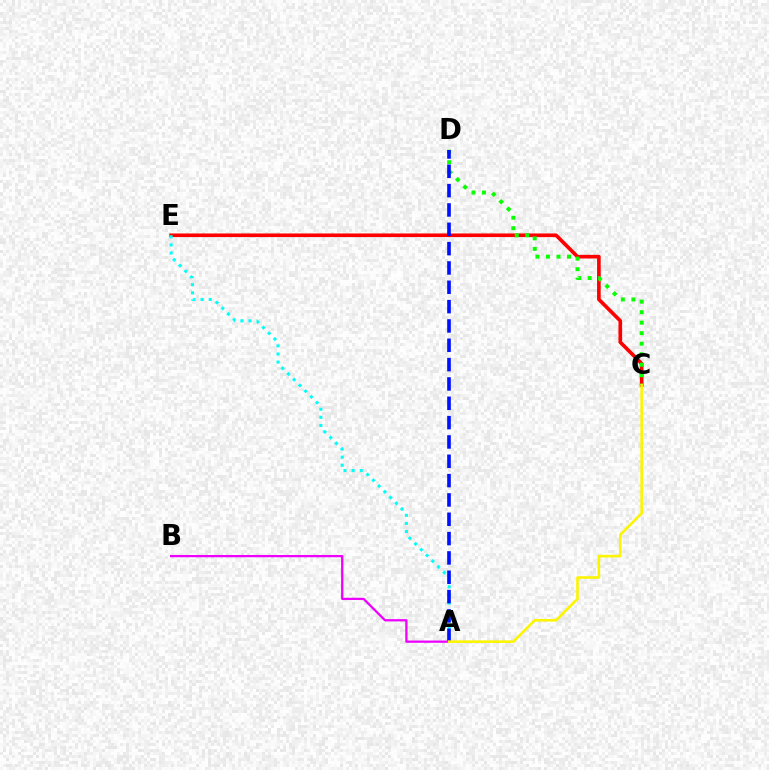{('C', 'E'): [{'color': '#ff0000', 'line_style': 'solid', 'thickness': 2.62}], ('A', 'E'): [{'color': '#00fff6', 'line_style': 'dotted', 'thickness': 2.2}], ('C', 'D'): [{'color': '#08ff00', 'line_style': 'dotted', 'thickness': 2.86}], ('A', 'D'): [{'color': '#0010ff', 'line_style': 'dashed', 'thickness': 2.63}], ('A', 'B'): [{'color': '#ee00ff', 'line_style': 'solid', 'thickness': 1.63}], ('A', 'C'): [{'color': '#fcf500', 'line_style': 'solid', 'thickness': 1.88}]}